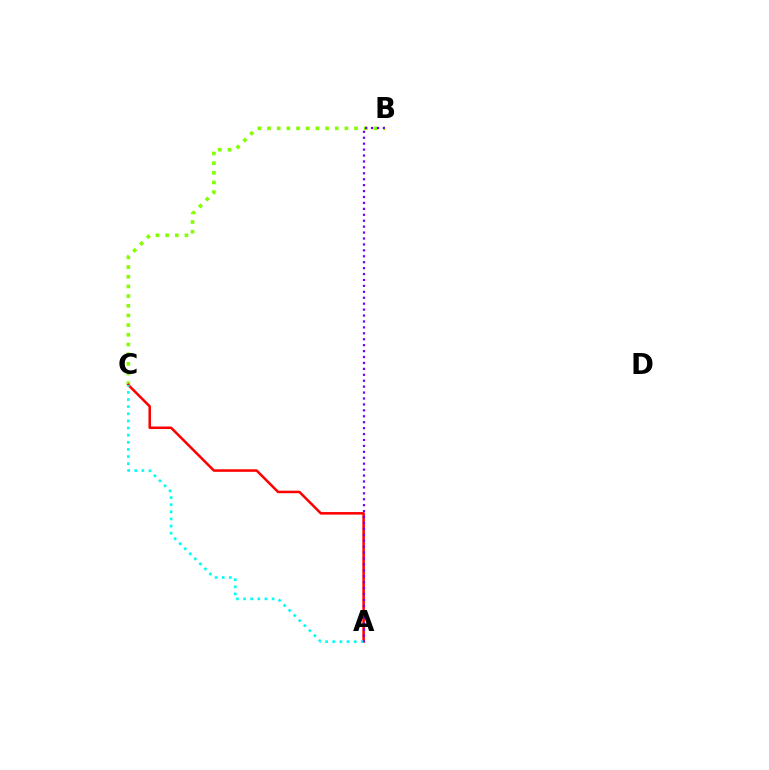{('B', 'C'): [{'color': '#84ff00', 'line_style': 'dotted', 'thickness': 2.63}], ('A', 'C'): [{'color': '#ff0000', 'line_style': 'solid', 'thickness': 1.82}, {'color': '#00fff6', 'line_style': 'dotted', 'thickness': 1.94}], ('A', 'B'): [{'color': '#7200ff', 'line_style': 'dotted', 'thickness': 1.61}]}